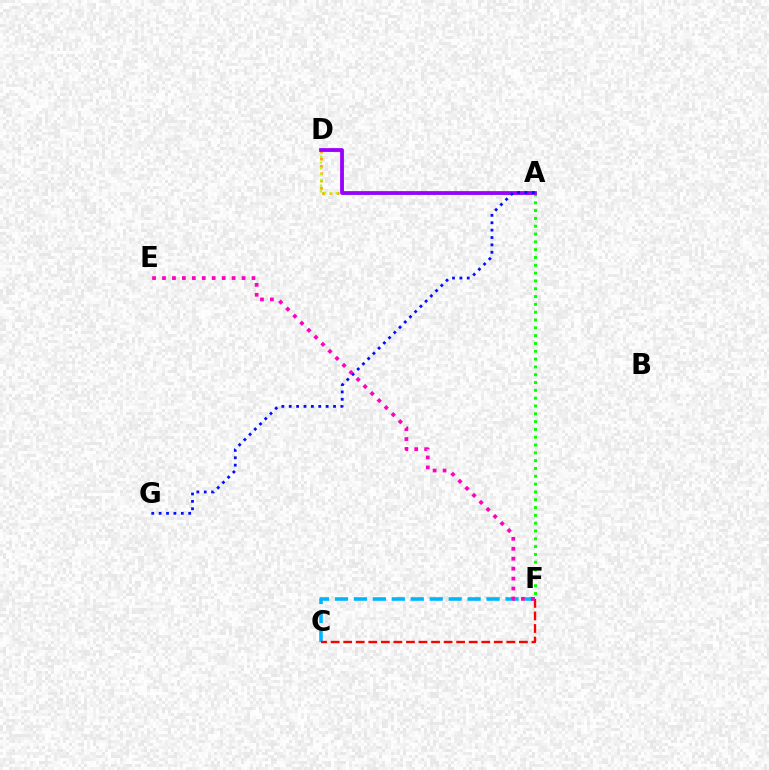{('A', 'D'): [{'color': '#ffa500', 'line_style': 'dotted', 'thickness': 1.98}, {'color': '#b3ff00', 'line_style': 'dotted', 'thickness': 1.56}, {'color': '#00ff9d', 'line_style': 'solid', 'thickness': 2.04}, {'color': '#9b00ff', 'line_style': 'solid', 'thickness': 2.7}], ('C', 'F'): [{'color': '#00b5ff', 'line_style': 'dashed', 'thickness': 2.57}, {'color': '#ff0000', 'line_style': 'dashed', 'thickness': 1.71}], ('A', 'F'): [{'color': '#08ff00', 'line_style': 'dotted', 'thickness': 2.12}], ('A', 'G'): [{'color': '#0010ff', 'line_style': 'dotted', 'thickness': 2.01}], ('E', 'F'): [{'color': '#ff00bd', 'line_style': 'dotted', 'thickness': 2.7}]}